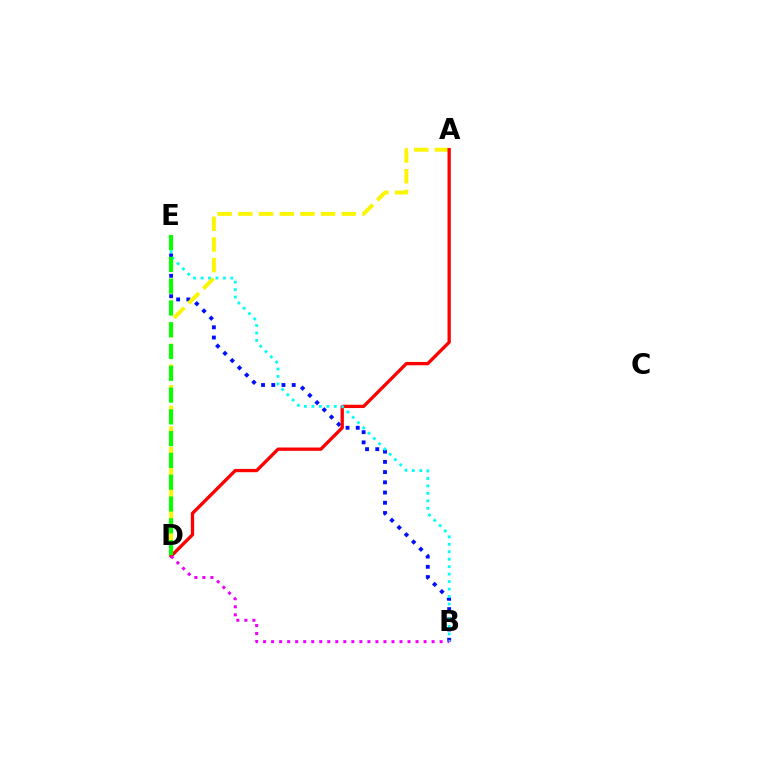{('B', 'E'): [{'color': '#0010ff', 'line_style': 'dotted', 'thickness': 2.78}, {'color': '#00fff6', 'line_style': 'dotted', 'thickness': 2.03}], ('A', 'D'): [{'color': '#fcf500', 'line_style': 'dashed', 'thickness': 2.81}, {'color': '#ff0000', 'line_style': 'solid', 'thickness': 2.38}], ('D', 'E'): [{'color': '#08ff00', 'line_style': 'dashed', 'thickness': 2.96}], ('B', 'D'): [{'color': '#ee00ff', 'line_style': 'dotted', 'thickness': 2.18}]}